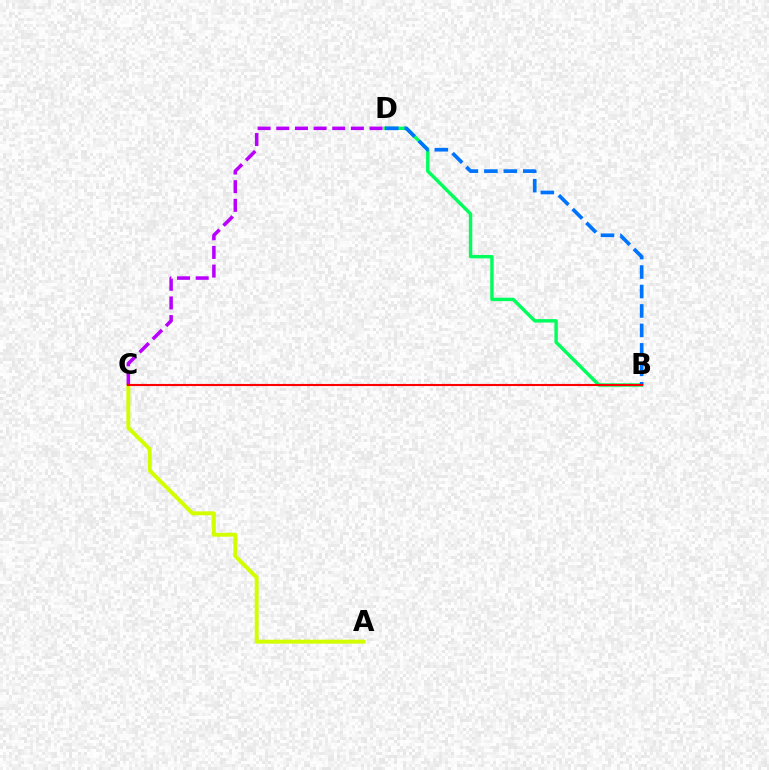{('A', 'C'): [{'color': '#d1ff00', 'line_style': 'solid', 'thickness': 2.83}], ('C', 'D'): [{'color': '#b900ff', 'line_style': 'dashed', 'thickness': 2.53}], ('B', 'D'): [{'color': '#00ff5c', 'line_style': 'solid', 'thickness': 2.46}, {'color': '#0074ff', 'line_style': 'dashed', 'thickness': 2.64}], ('B', 'C'): [{'color': '#ff0000', 'line_style': 'solid', 'thickness': 1.52}]}